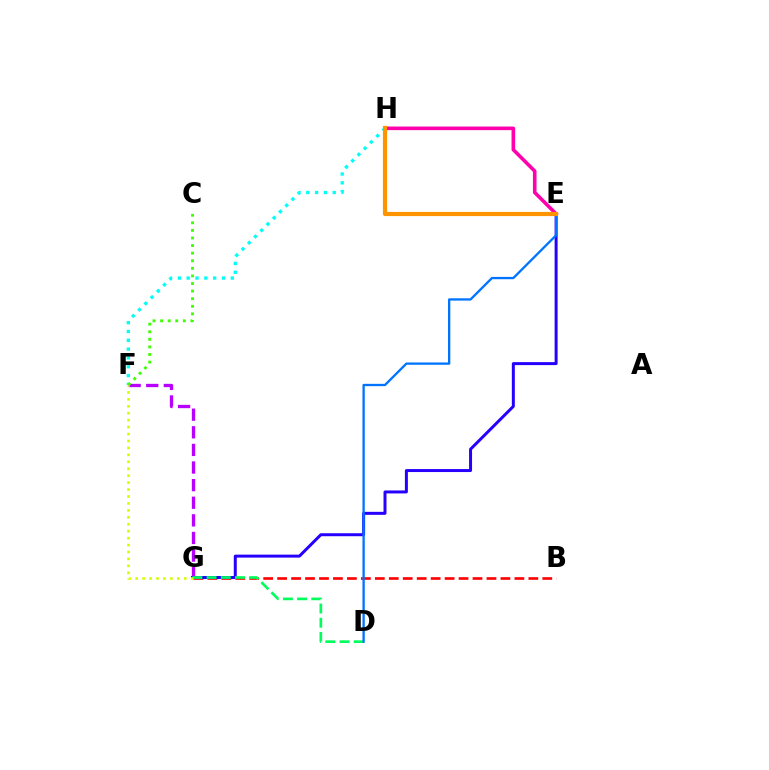{('F', 'G'): [{'color': '#b900ff', 'line_style': 'dashed', 'thickness': 2.39}, {'color': '#d1ff00', 'line_style': 'dotted', 'thickness': 1.89}], ('F', 'H'): [{'color': '#00fff6', 'line_style': 'dotted', 'thickness': 2.4}], ('B', 'G'): [{'color': '#ff0000', 'line_style': 'dashed', 'thickness': 1.9}], ('C', 'F'): [{'color': '#3dff00', 'line_style': 'dotted', 'thickness': 2.06}], ('E', 'G'): [{'color': '#2500ff', 'line_style': 'solid', 'thickness': 2.15}], ('D', 'G'): [{'color': '#00ff5c', 'line_style': 'dashed', 'thickness': 1.93}], ('E', 'H'): [{'color': '#ff00ac', 'line_style': 'solid', 'thickness': 2.58}, {'color': '#ff9400', 'line_style': 'solid', 'thickness': 3.0}], ('D', 'E'): [{'color': '#0074ff', 'line_style': 'solid', 'thickness': 1.66}]}